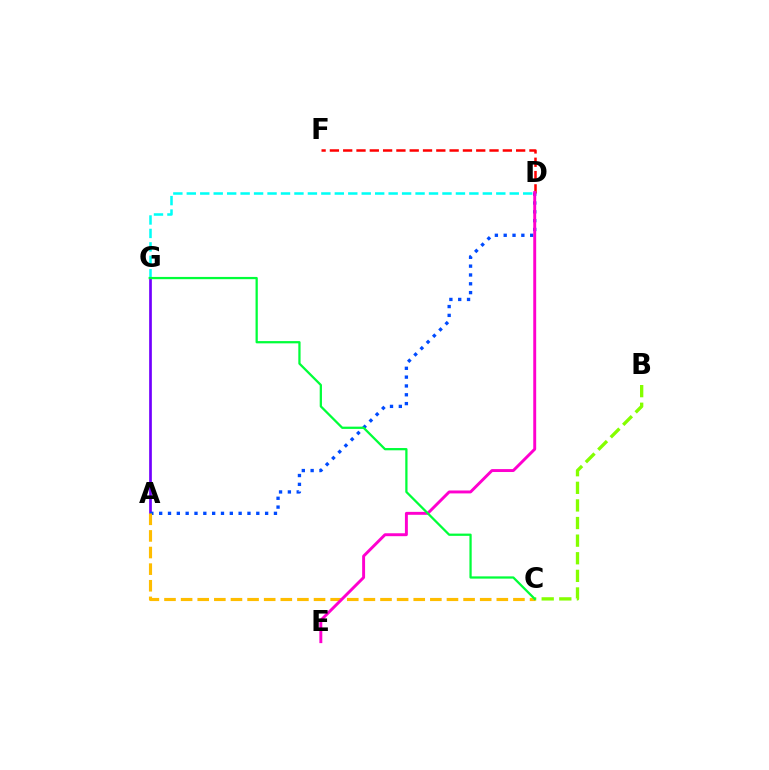{('D', 'F'): [{'color': '#ff0000', 'line_style': 'dashed', 'thickness': 1.81}], ('A', 'G'): [{'color': '#7200ff', 'line_style': 'solid', 'thickness': 1.94}], ('A', 'D'): [{'color': '#004bff', 'line_style': 'dotted', 'thickness': 2.4}], ('B', 'C'): [{'color': '#84ff00', 'line_style': 'dashed', 'thickness': 2.39}], ('D', 'G'): [{'color': '#00fff6', 'line_style': 'dashed', 'thickness': 1.83}], ('A', 'C'): [{'color': '#ffbd00', 'line_style': 'dashed', 'thickness': 2.26}], ('D', 'E'): [{'color': '#ff00cf', 'line_style': 'solid', 'thickness': 2.1}], ('C', 'G'): [{'color': '#00ff39', 'line_style': 'solid', 'thickness': 1.63}]}